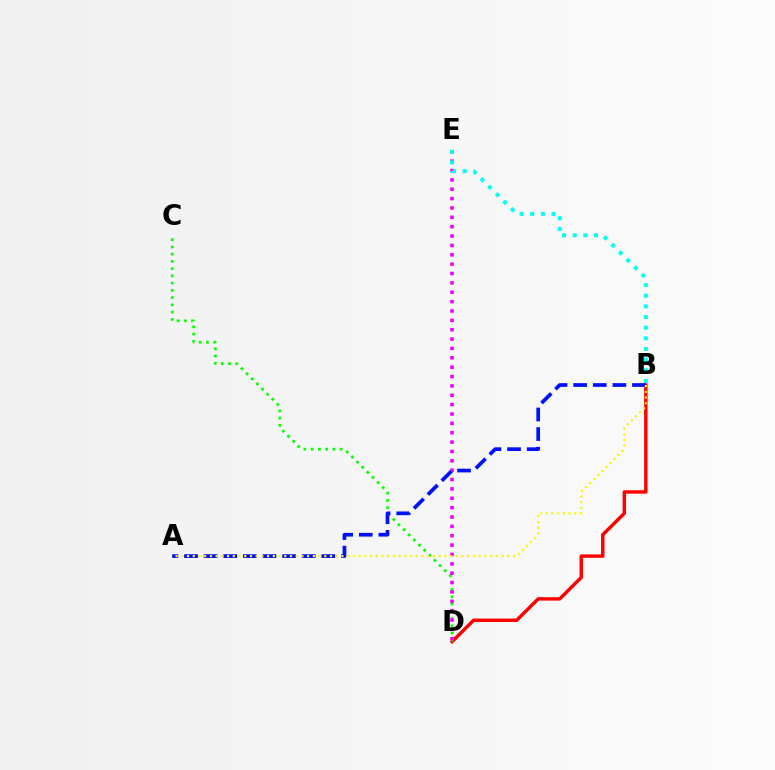{('B', 'D'): [{'color': '#ff0000', 'line_style': 'solid', 'thickness': 2.47}], ('C', 'D'): [{'color': '#08ff00', 'line_style': 'dotted', 'thickness': 1.97}], ('D', 'E'): [{'color': '#ee00ff', 'line_style': 'dotted', 'thickness': 2.54}], ('A', 'B'): [{'color': '#0010ff', 'line_style': 'dashed', 'thickness': 2.66}, {'color': '#fcf500', 'line_style': 'dotted', 'thickness': 1.55}], ('B', 'E'): [{'color': '#00fff6', 'line_style': 'dotted', 'thickness': 2.89}]}